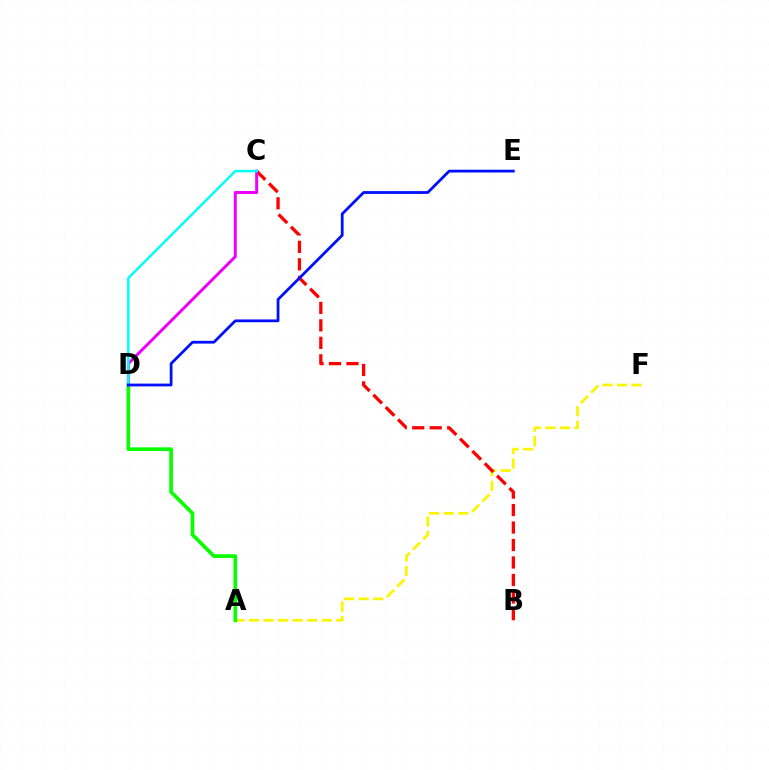{('A', 'F'): [{'color': '#fcf500', 'line_style': 'dashed', 'thickness': 1.98}], ('A', 'D'): [{'color': '#08ff00', 'line_style': 'solid', 'thickness': 2.64}], ('B', 'C'): [{'color': '#ff0000', 'line_style': 'dashed', 'thickness': 2.37}], ('C', 'D'): [{'color': '#ee00ff', 'line_style': 'solid', 'thickness': 2.15}, {'color': '#00fff6', 'line_style': 'solid', 'thickness': 1.79}], ('D', 'E'): [{'color': '#0010ff', 'line_style': 'solid', 'thickness': 2.0}]}